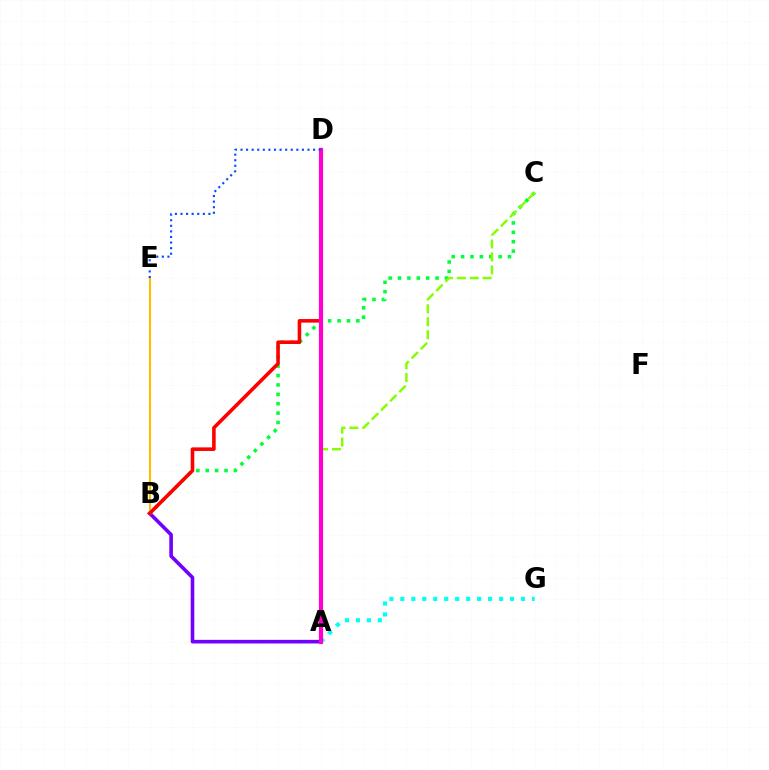{('A', 'B'): [{'color': '#7200ff', 'line_style': 'solid', 'thickness': 2.59}], ('B', 'E'): [{'color': '#ffbd00', 'line_style': 'solid', 'thickness': 1.52}], ('B', 'C'): [{'color': '#00ff39', 'line_style': 'dotted', 'thickness': 2.55}], ('A', 'G'): [{'color': '#00fff6', 'line_style': 'dotted', 'thickness': 2.98}], ('A', 'C'): [{'color': '#84ff00', 'line_style': 'dashed', 'thickness': 1.76}], ('B', 'D'): [{'color': '#ff0000', 'line_style': 'solid', 'thickness': 2.58}], ('A', 'D'): [{'color': '#ff00cf', 'line_style': 'solid', 'thickness': 3.0}], ('D', 'E'): [{'color': '#004bff', 'line_style': 'dotted', 'thickness': 1.52}]}